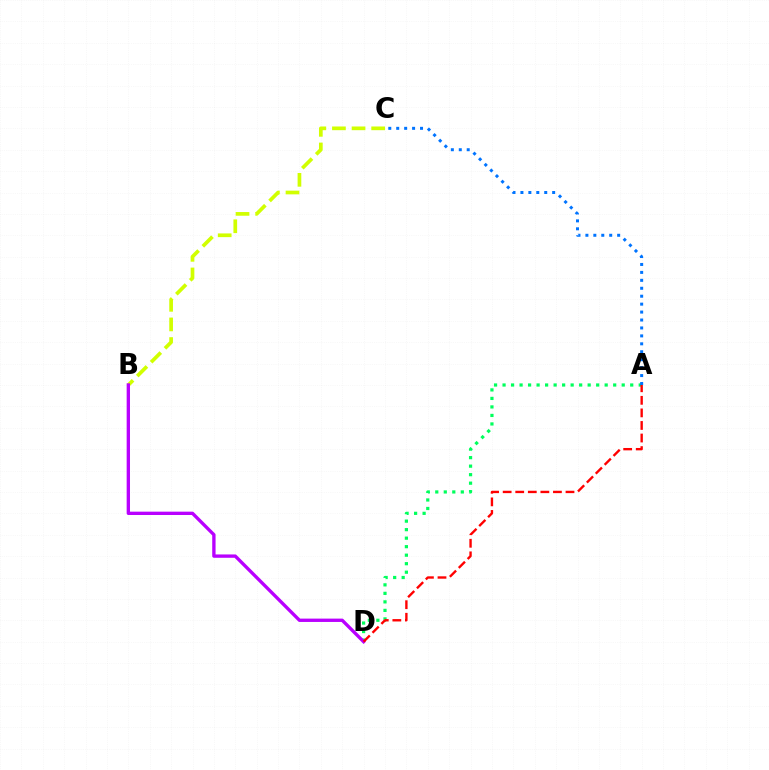{('A', 'D'): [{'color': '#00ff5c', 'line_style': 'dotted', 'thickness': 2.31}, {'color': '#ff0000', 'line_style': 'dashed', 'thickness': 1.71}], ('A', 'C'): [{'color': '#0074ff', 'line_style': 'dotted', 'thickness': 2.16}], ('B', 'C'): [{'color': '#d1ff00', 'line_style': 'dashed', 'thickness': 2.66}], ('B', 'D'): [{'color': '#b900ff', 'line_style': 'solid', 'thickness': 2.41}]}